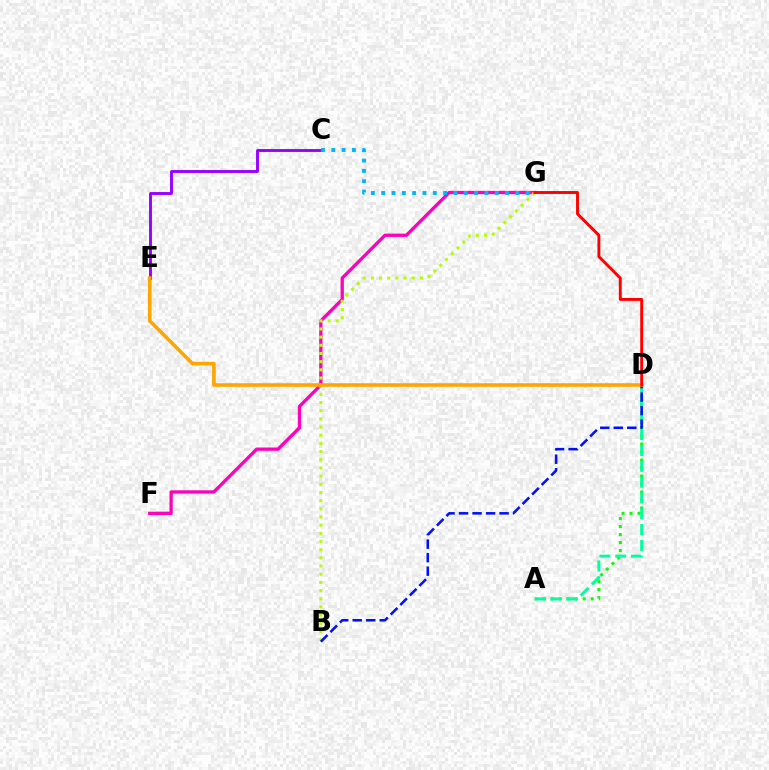{('A', 'D'): [{'color': '#08ff00', 'line_style': 'dotted', 'thickness': 2.17}, {'color': '#00ff9d', 'line_style': 'dashed', 'thickness': 2.15}], ('F', 'G'): [{'color': '#ff00bd', 'line_style': 'solid', 'thickness': 2.37}], ('C', 'E'): [{'color': '#9b00ff', 'line_style': 'solid', 'thickness': 2.1}], ('B', 'G'): [{'color': '#b3ff00', 'line_style': 'dotted', 'thickness': 2.22}], ('C', 'G'): [{'color': '#00b5ff', 'line_style': 'dotted', 'thickness': 2.8}], ('B', 'D'): [{'color': '#0010ff', 'line_style': 'dashed', 'thickness': 1.84}], ('D', 'E'): [{'color': '#ffa500', 'line_style': 'solid', 'thickness': 2.56}], ('D', 'G'): [{'color': '#ff0000', 'line_style': 'solid', 'thickness': 2.08}]}